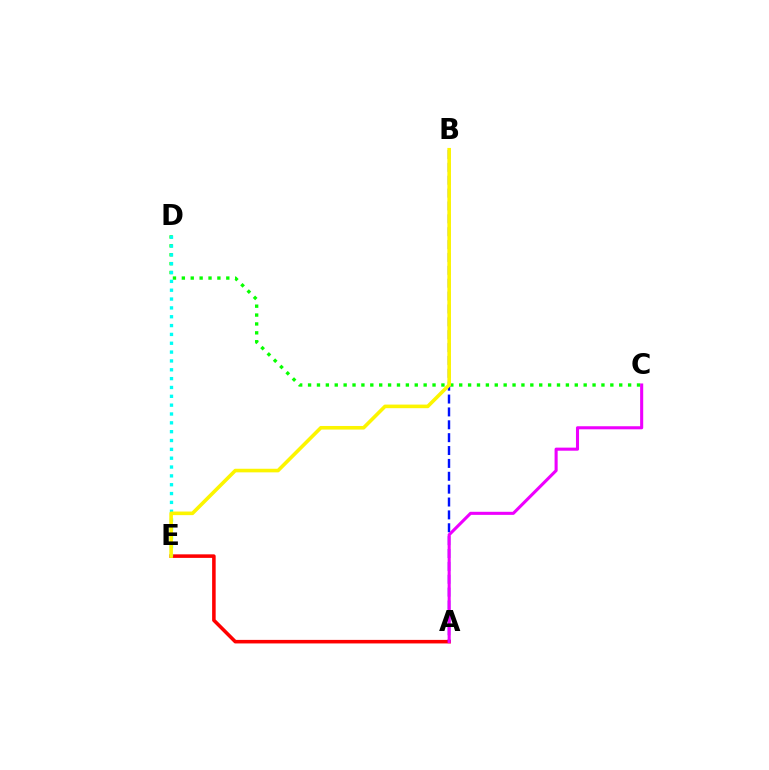{('C', 'D'): [{'color': '#08ff00', 'line_style': 'dotted', 'thickness': 2.42}], ('A', 'E'): [{'color': '#ff0000', 'line_style': 'solid', 'thickness': 2.55}], ('A', 'B'): [{'color': '#0010ff', 'line_style': 'dashed', 'thickness': 1.75}], ('A', 'C'): [{'color': '#ee00ff', 'line_style': 'solid', 'thickness': 2.21}], ('D', 'E'): [{'color': '#00fff6', 'line_style': 'dotted', 'thickness': 2.4}], ('B', 'E'): [{'color': '#fcf500', 'line_style': 'solid', 'thickness': 2.59}]}